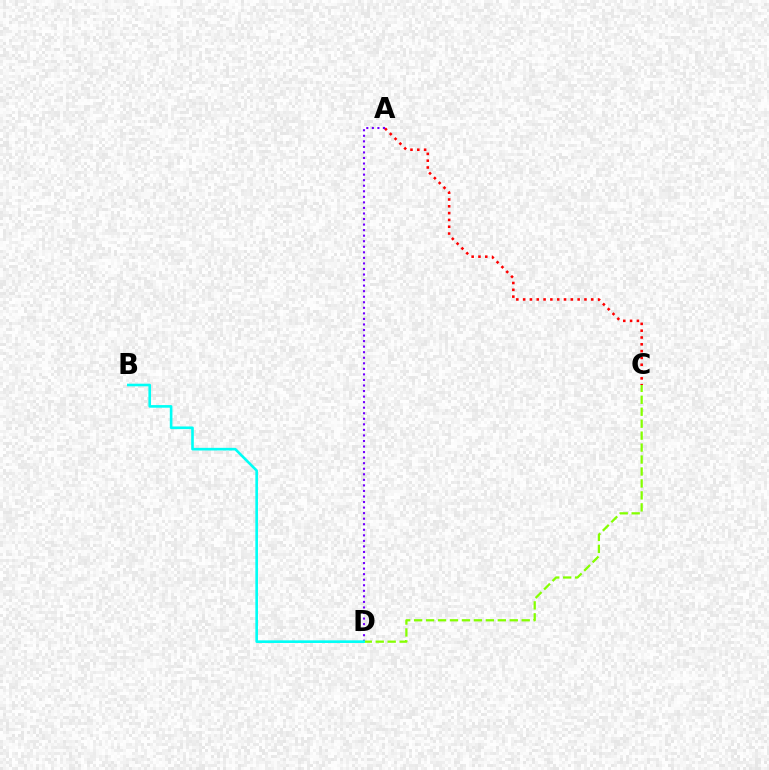{('A', 'C'): [{'color': '#ff0000', 'line_style': 'dotted', 'thickness': 1.85}], ('A', 'D'): [{'color': '#7200ff', 'line_style': 'dotted', 'thickness': 1.51}], ('C', 'D'): [{'color': '#84ff00', 'line_style': 'dashed', 'thickness': 1.62}], ('B', 'D'): [{'color': '#00fff6', 'line_style': 'solid', 'thickness': 1.89}]}